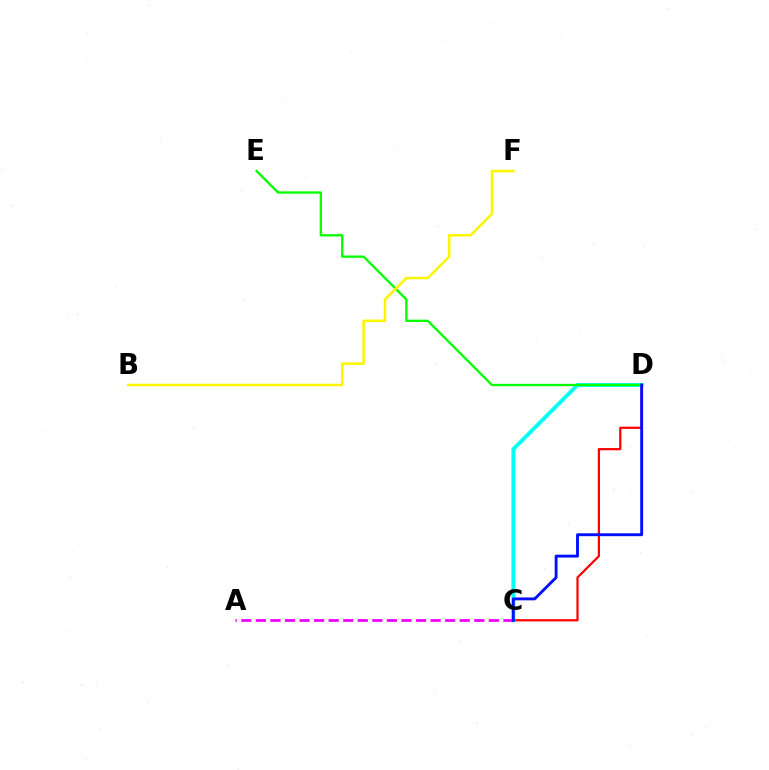{('C', 'D'): [{'color': '#ff0000', 'line_style': 'solid', 'thickness': 1.6}, {'color': '#00fff6', 'line_style': 'solid', 'thickness': 2.79}, {'color': '#0010ff', 'line_style': 'solid', 'thickness': 2.08}], ('A', 'C'): [{'color': '#ee00ff', 'line_style': 'dashed', 'thickness': 1.98}], ('D', 'E'): [{'color': '#08ff00', 'line_style': 'solid', 'thickness': 1.68}], ('B', 'F'): [{'color': '#fcf500', 'line_style': 'solid', 'thickness': 1.82}]}